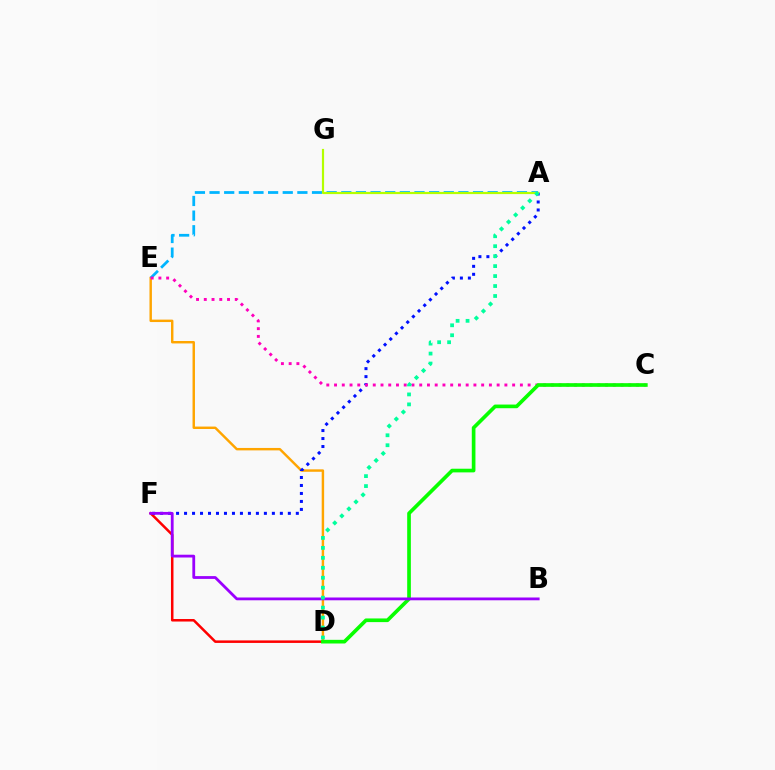{('D', 'F'): [{'color': '#ff0000', 'line_style': 'solid', 'thickness': 1.81}], ('D', 'E'): [{'color': '#ffa500', 'line_style': 'solid', 'thickness': 1.75}], ('A', 'E'): [{'color': '#00b5ff', 'line_style': 'dashed', 'thickness': 1.99}], ('A', 'F'): [{'color': '#0010ff', 'line_style': 'dotted', 'thickness': 2.17}], ('C', 'E'): [{'color': '#ff00bd', 'line_style': 'dotted', 'thickness': 2.1}], ('C', 'D'): [{'color': '#08ff00', 'line_style': 'solid', 'thickness': 2.64}], ('B', 'F'): [{'color': '#9b00ff', 'line_style': 'solid', 'thickness': 2.01}], ('A', 'G'): [{'color': '#b3ff00', 'line_style': 'solid', 'thickness': 1.58}], ('A', 'D'): [{'color': '#00ff9d', 'line_style': 'dotted', 'thickness': 2.71}]}